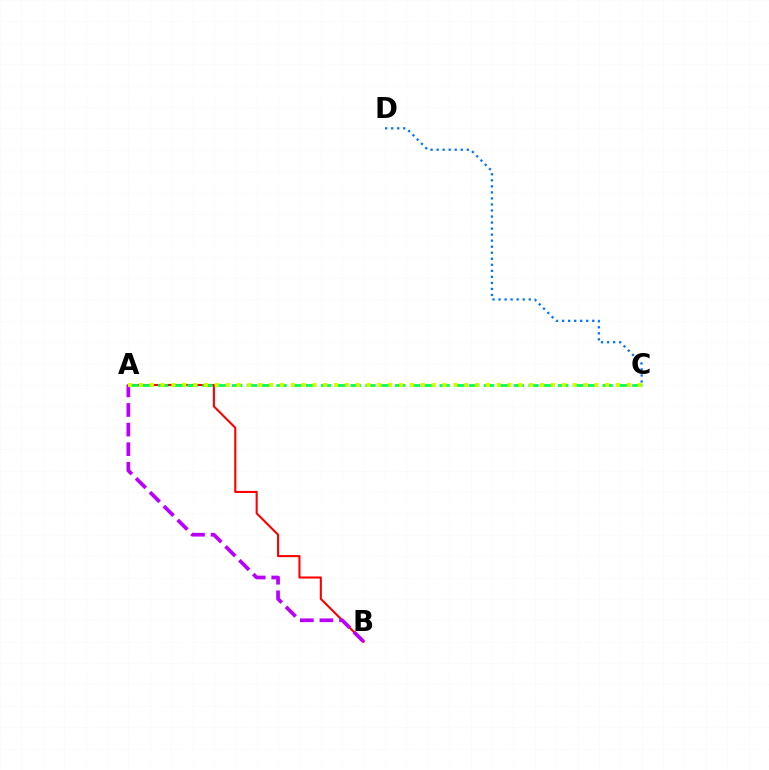{('A', 'B'): [{'color': '#ff0000', 'line_style': 'solid', 'thickness': 1.5}, {'color': '#b900ff', 'line_style': 'dashed', 'thickness': 2.66}], ('A', 'C'): [{'color': '#00ff5c', 'line_style': 'dashed', 'thickness': 2.01}, {'color': '#d1ff00', 'line_style': 'dotted', 'thickness': 2.95}], ('C', 'D'): [{'color': '#0074ff', 'line_style': 'dotted', 'thickness': 1.64}]}